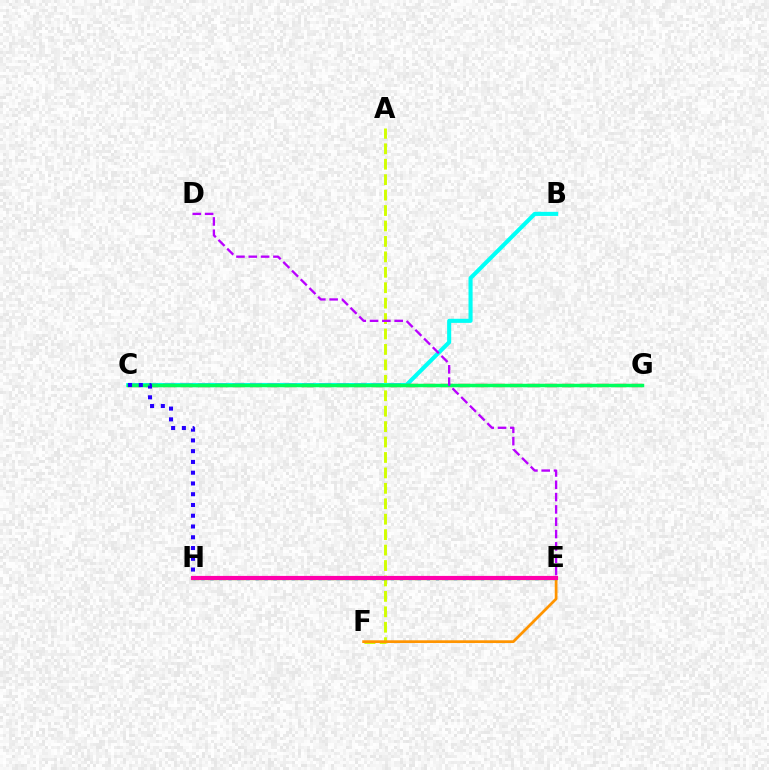{('A', 'F'): [{'color': '#d1ff00', 'line_style': 'dashed', 'thickness': 2.1}], ('E', 'H'): [{'color': '#0074ff', 'line_style': 'dotted', 'thickness': 2.45}, {'color': '#3dff00', 'line_style': 'solid', 'thickness': 2.36}, {'color': '#ff00ac', 'line_style': 'solid', 'thickness': 3.0}], ('B', 'C'): [{'color': '#00fff6', 'line_style': 'solid', 'thickness': 2.94}], ('E', 'F'): [{'color': '#ff9400', 'line_style': 'solid', 'thickness': 1.98}], ('C', 'G'): [{'color': '#ff0000', 'line_style': 'dashed', 'thickness': 2.36}, {'color': '#00ff5c', 'line_style': 'solid', 'thickness': 2.49}], ('D', 'E'): [{'color': '#b900ff', 'line_style': 'dashed', 'thickness': 1.67}], ('C', 'H'): [{'color': '#2500ff', 'line_style': 'dotted', 'thickness': 2.92}]}